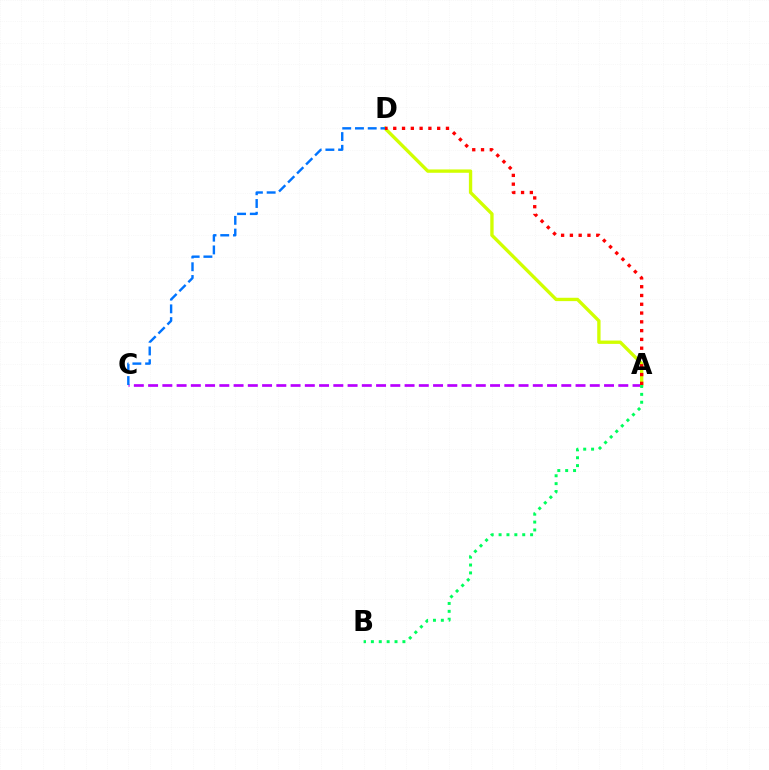{('A', 'C'): [{'color': '#b900ff', 'line_style': 'dashed', 'thickness': 1.94}], ('A', 'D'): [{'color': '#d1ff00', 'line_style': 'solid', 'thickness': 2.41}, {'color': '#ff0000', 'line_style': 'dotted', 'thickness': 2.39}], ('C', 'D'): [{'color': '#0074ff', 'line_style': 'dashed', 'thickness': 1.73}], ('A', 'B'): [{'color': '#00ff5c', 'line_style': 'dotted', 'thickness': 2.14}]}